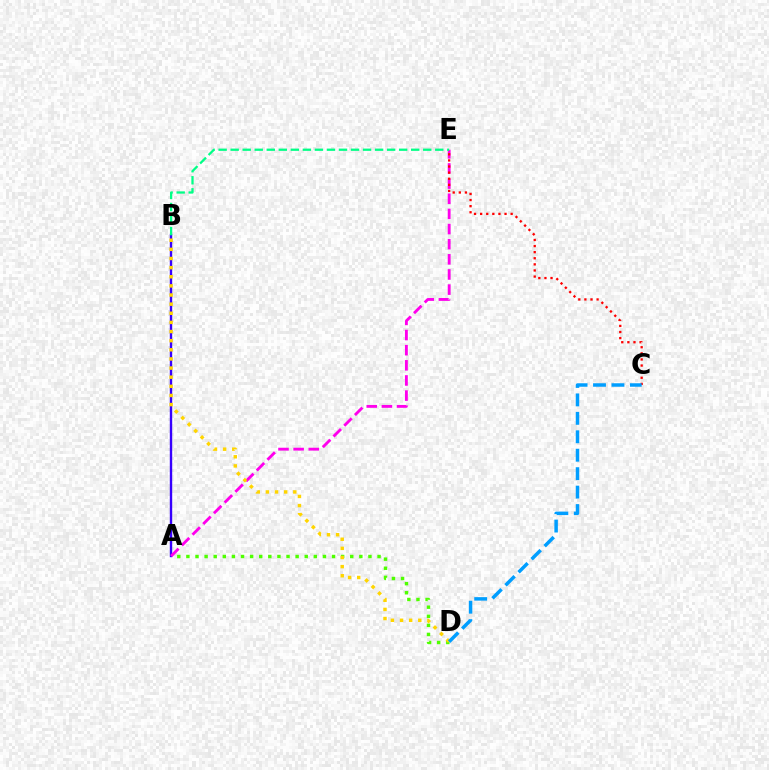{('A', 'B'): [{'color': '#3700ff', 'line_style': 'solid', 'thickness': 1.72}], ('A', 'D'): [{'color': '#4fff00', 'line_style': 'dotted', 'thickness': 2.47}], ('A', 'E'): [{'color': '#ff00ed', 'line_style': 'dashed', 'thickness': 2.06}], ('B', 'D'): [{'color': '#ffd500', 'line_style': 'dotted', 'thickness': 2.48}], ('C', 'E'): [{'color': '#ff0000', 'line_style': 'dotted', 'thickness': 1.66}], ('B', 'E'): [{'color': '#00ff86', 'line_style': 'dashed', 'thickness': 1.63}], ('C', 'D'): [{'color': '#009eff', 'line_style': 'dashed', 'thickness': 2.51}]}